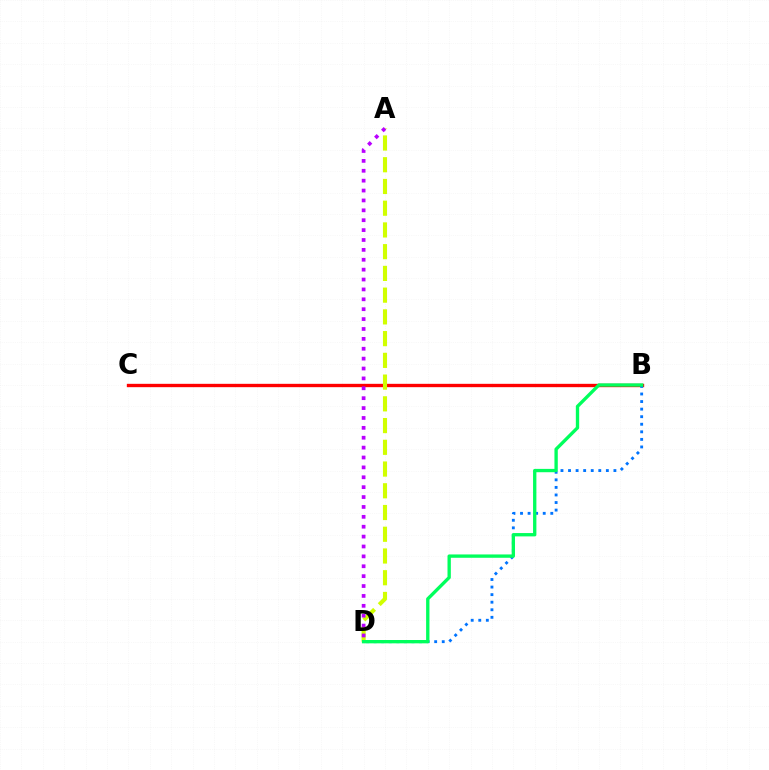{('B', 'C'): [{'color': '#ff0000', 'line_style': 'solid', 'thickness': 2.41}], ('B', 'D'): [{'color': '#0074ff', 'line_style': 'dotted', 'thickness': 2.06}, {'color': '#00ff5c', 'line_style': 'solid', 'thickness': 2.4}], ('A', 'D'): [{'color': '#d1ff00', 'line_style': 'dashed', 'thickness': 2.95}, {'color': '#b900ff', 'line_style': 'dotted', 'thickness': 2.69}]}